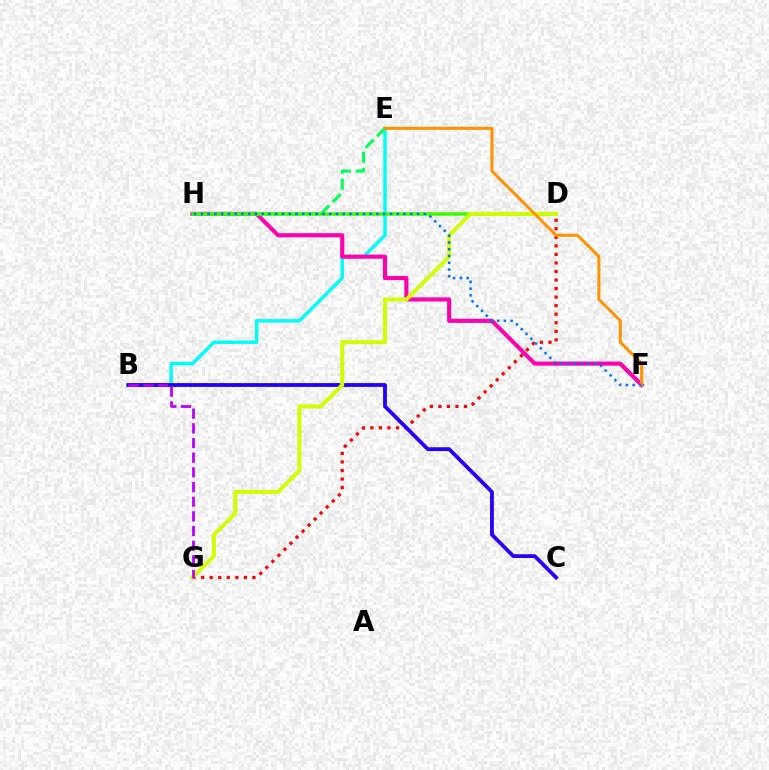{('B', 'E'): [{'color': '#00fff6', 'line_style': 'solid', 'thickness': 2.49}], ('D', 'G'): [{'color': '#ff0000', 'line_style': 'dotted', 'thickness': 2.32}, {'color': '#d1ff00', 'line_style': 'solid', 'thickness': 2.85}], ('B', 'C'): [{'color': '#2500ff', 'line_style': 'solid', 'thickness': 2.74}], ('F', 'H'): [{'color': '#ff00ac', 'line_style': 'solid', 'thickness': 2.96}, {'color': '#0074ff', 'line_style': 'dotted', 'thickness': 1.83}], ('E', 'H'): [{'color': '#00ff5c', 'line_style': 'dashed', 'thickness': 2.19}], ('D', 'H'): [{'color': '#3dff00', 'line_style': 'solid', 'thickness': 2.53}], ('E', 'F'): [{'color': '#ff9400', 'line_style': 'solid', 'thickness': 2.2}], ('B', 'G'): [{'color': '#b900ff', 'line_style': 'dashed', 'thickness': 1.99}]}